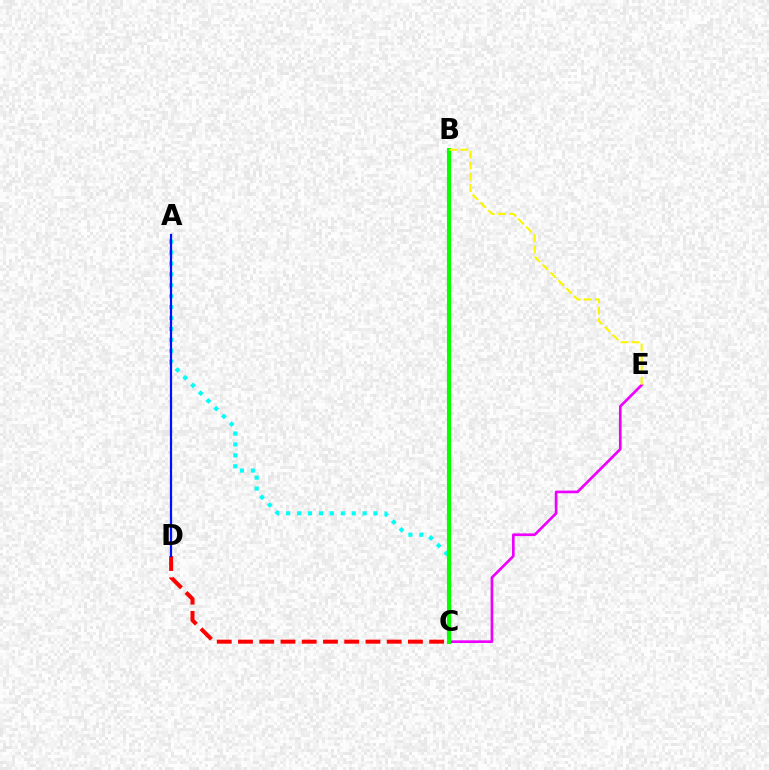{('C', 'E'): [{'color': '#ee00ff', 'line_style': 'solid', 'thickness': 1.92}], ('A', 'C'): [{'color': '#00fff6', 'line_style': 'dotted', 'thickness': 2.97}], ('B', 'C'): [{'color': '#08ff00', 'line_style': 'solid', 'thickness': 2.95}], ('B', 'E'): [{'color': '#fcf500', 'line_style': 'dashed', 'thickness': 1.52}], ('C', 'D'): [{'color': '#ff0000', 'line_style': 'dashed', 'thickness': 2.89}], ('A', 'D'): [{'color': '#0010ff', 'line_style': 'solid', 'thickness': 1.6}]}